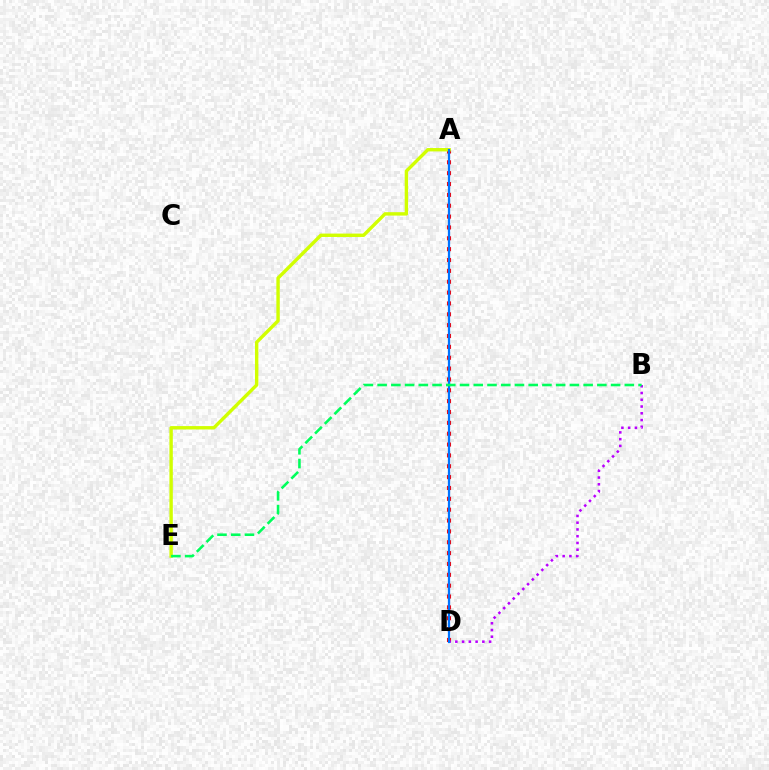{('A', 'D'): [{'color': '#ff0000', 'line_style': 'dotted', 'thickness': 2.95}, {'color': '#0074ff', 'line_style': 'solid', 'thickness': 1.62}], ('A', 'E'): [{'color': '#d1ff00', 'line_style': 'solid', 'thickness': 2.44}], ('B', 'D'): [{'color': '#b900ff', 'line_style': 'dotted', 'thickness': 1.83}], ('B', 'E'): [{'color': '#00ff5c', 'line_style': 'dashed', 'thickness': 1.87}]}